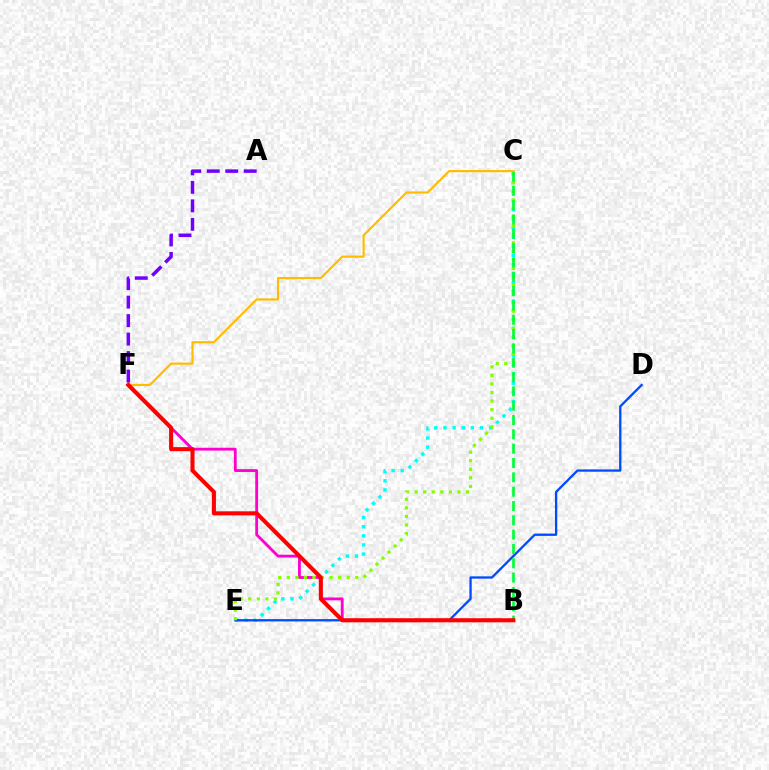{('C', 'E'): [{'color': '#00fff6', 'line_style': 'dotted', 'thickness': 2.48}, {'color': '#84ff00', 'line_style': 'dotted', 'thickness': 2.33}], ('A', 'F'): [{'color': '#7200ff', 'line_style': 'dashed', 'thickness': 2.51}], ('D', 'E'): [{'color': '#004bff', 'line_style': 'solid', 'thickness': 1.66}], ('B', 'F'): [{'color': '#ff00cf', 'line_style': 'solid', 'thickness': 2.04}, {'color': '#ff0000', 'line_style': 'solid', 'thickness': 2.93}], ('B', 'C'): [{'color': '#00ff39', 'line_style': 'dashed', 'thickness': 1.95}], ('C', 'F'): [{'color': '#ffbd00', 'line_style': 'solid', 'thickness': 1.57}]}